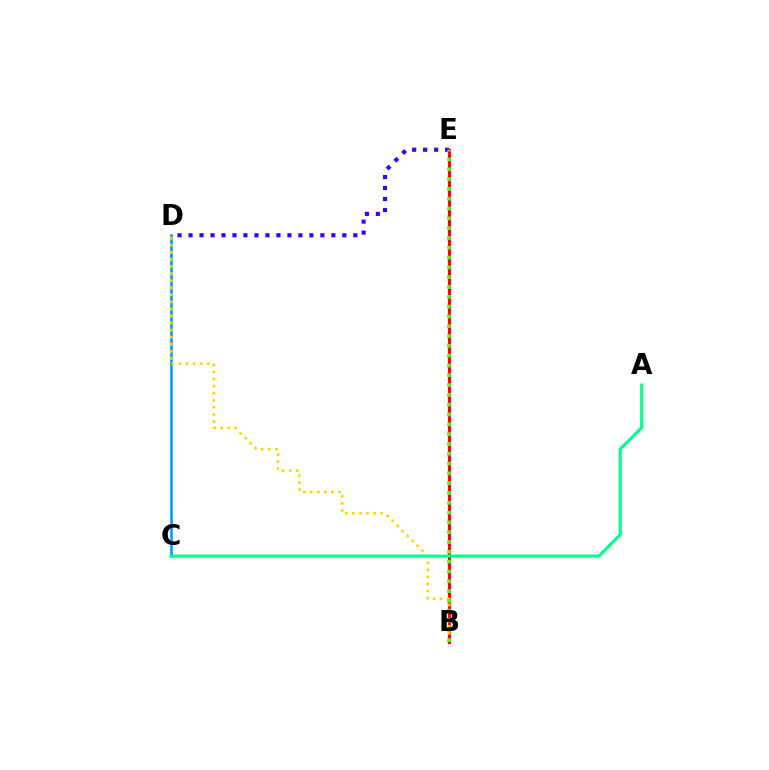{('C', 'D'): [{'color': '#009eff', 'line_style': 'solid', 'thickness': 1.89}], ('D', 'E'): [{'color': '#3700ff', 'line_style': 'dotted', 'thickness': 2.98}], ('B', 'E'): [{'color': '#ff00ed', 'line_style': 'solid', 'thickness': 2.31}, {'color': '#ff0000', 'line_style': 'solid', 'thickness': 1.93}, {'color': '#4fff00', 'line_style': 'dotted', 'thickness': 2.67}], ('B', 'D'): [{'color': '#ffd500', 'line_style': 'dotted', 'thickness': 1.92}], ('A', 'C'): [{'color': '#00ff86', 'line_style': 'solid', 'thickness': 2.21}]}